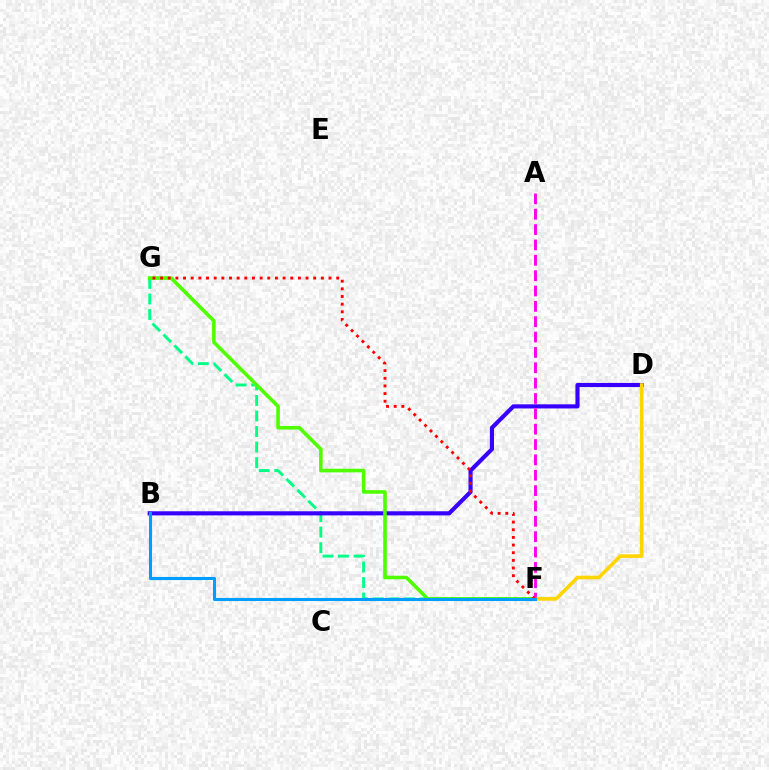{('F', 'G'): [{'color': '#00ff86', 'line_style': 'dashed', 'thickness': 2.11}, {'color': '#4fff00', 'line_style': 'solid', 'thickness': 2.58}, {'color': '#ff0000', 'line_style': 'dotted', 'thickness': 2.08}], ('B', 'D'): [{'color': '#3700ff', 'line_style': 'solid', 'thickness': 2.97}], ('D', 'F'): [{'color': '#ffd500', 'line_style': 'solid', 'thickness': 2.59}], ('A', 'F'): [{'color': '#ff00ed', 'line_style': 'dashed', 'thickness': 2.09}], ('B', 'F'): [{'color': '#009eff', 'line_style': 'solid', 'thickness': 2.22}]}